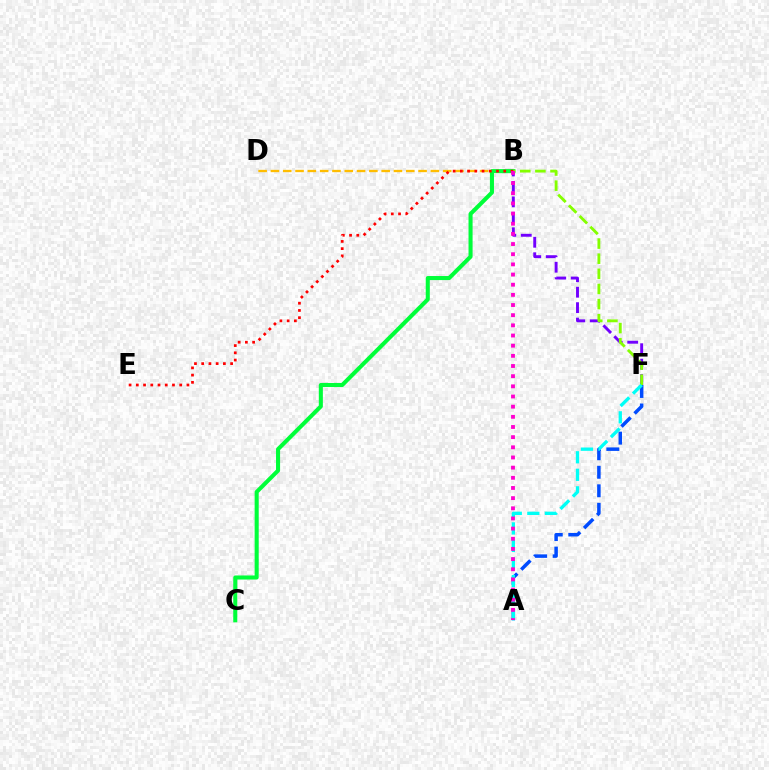{('B', 'D'): [{'color': '#ffbd00', 'line_style': 'dashed', 'thickness': 1.67}], ('A', 'F'): [{'color': '#004bff', 'line_style': 'dashed', 'thickness': 2.51}, {'color': '#00fff6', 'line_style': 'dashed', 'thickness': 2.38}], ('B', 'C'): [{'color': '#00ff39', 'line_style': 'solid', 'thickness': 2.93}], ('B', 'F'): [{'color': '#7200ff', 'line_style': 'dashed', 'thickness': 2.1}, {'color': '#84ff00', 'line_style': 'dashed', 'thickness': 2.06}], ('B', 'E'): [{'color': '#ff0000', 'line_style': 'dotted', 'thickness': 1.96}], ('A', 'B'): [{'color': '#ff00cf', 'line_style': 'dotted', 'thickness': 2.76}]}